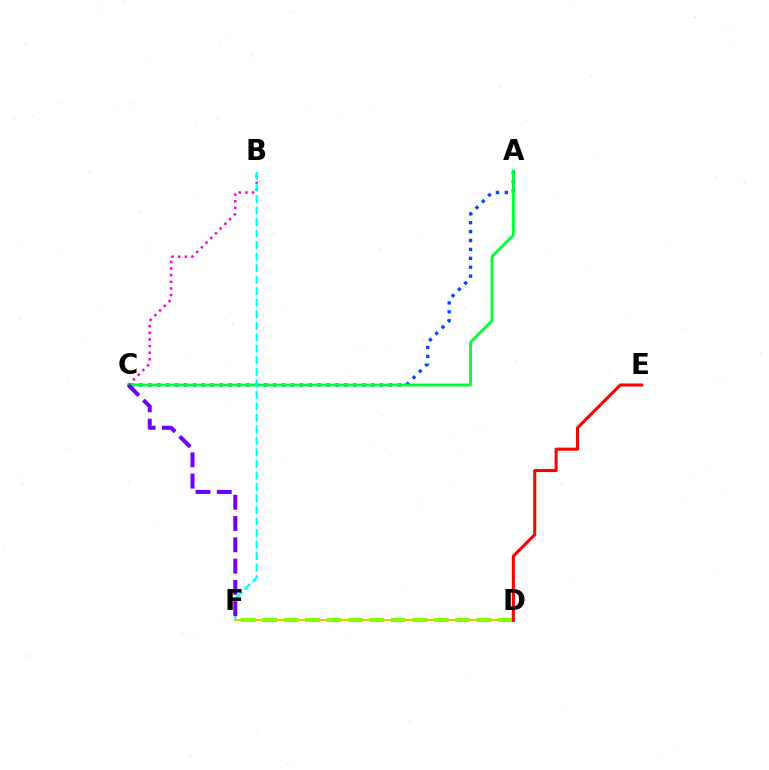{('A', 'C'): [{'color': '#004bff', 'line_style': 'dotted', 'thickness': 2.42}, {'color': '#00ff39', 'line_style': 'solid', 'thickness': 2.06}], ('B', 'C'): [{'color': '#ff00cf', 'line_style': 'dotted', 'thickness': 1.81}], ('B', 'F'): [{'color': '#00fff6', 'line_style': 'dashed', 'thickness': 1.56}], ('C', 'F'): [{'color': '#7200ff', 'line_style': 'dashed', 'thickness': 2.89}], ('D', 'F'): [{'color': '#ffbd00', 'line_style': 'solid', 'thickness': 1.5}, {'color': '#84ff00', 'line_style': 'dashed', 'thickness': 2.91}], ('D', 'E'): [{'color': '#ff0000', 'line_style': 'solid', 'thickness': 2.21}]}